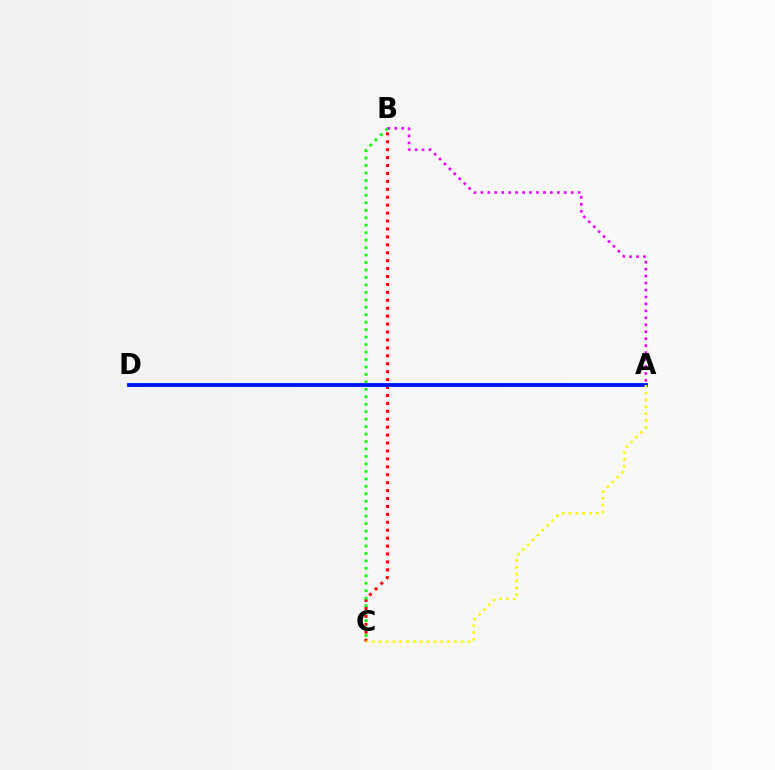{('B', 'C'): [{'color': '#ff0000', 'line_style': 'dotted', 'thickness': 2.15}, {'color': '#08ff00', 'line_style': 'dotted', 'thickness': 2.03}], ('A', 'D'): [{'color': '#00fff6', 'line_style': 'solid', 'thickness': 2.61}, {'color': '#0010ff', 'line_style': 'solid', 'thickness': 2.7}], ('A', 'B'): [{'color': '#ee00ff', 'line_style': 'dotted', 'thickness': 1.89}], ('A', 'C'): [{'color': '#fcf500', 'line_style': 'dotted', 'thickness': 1.86}]}